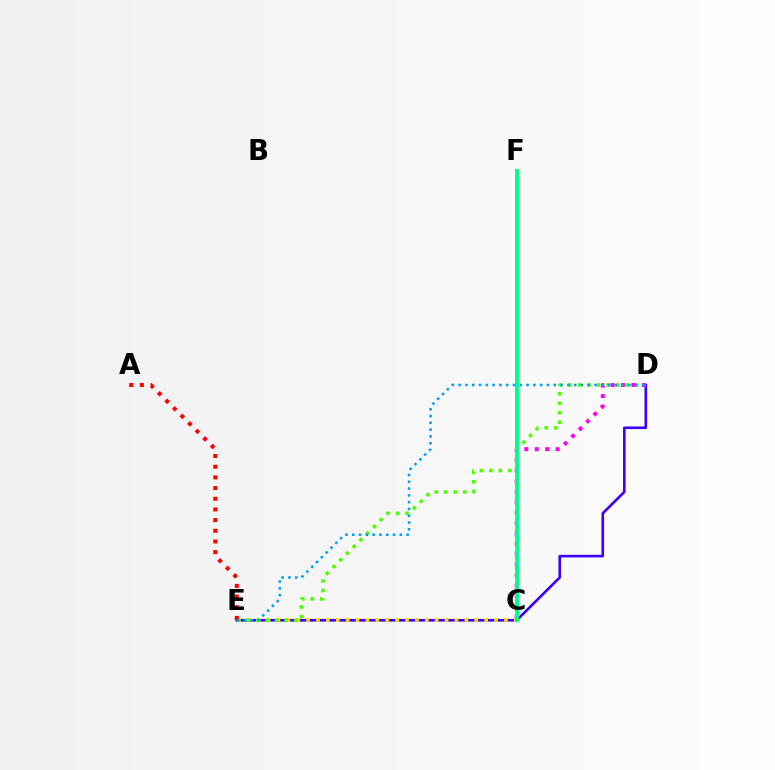{('D', 'E'): [{'color': '#3700ff', 'line_style': 'solid', 'thickness': 1.88}, {'color': '#4fff00', 'line_style': 'dotted', 'thickness': 2.58}, {'color': '#009eff', 'line_style': 'dotted', 'thickness': 1.85}], ('C', 'E'): [{'color': '#ffd500', 'line_style': 'dotted', 'thickness': 2.69}], ('C', 'D'): [{'color': '#ff00ed', 'line_style': 'dotted', 'thickness': 2.84}], ('A', 'E'): [{'color': '#ff0000', 'line_style': 'dotted', 'thickness': 2.9}], ('C', 'F'): [{'color': '#00ff86', 'line_style': 'solid', 'thickness': 2.81}]}